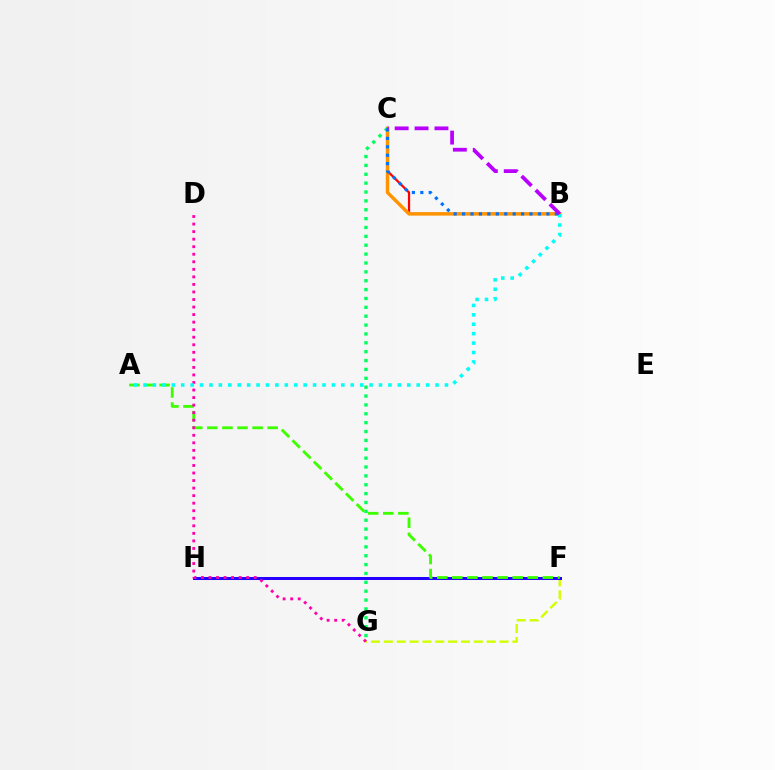{('F', 'G'): [{'color': '#d1ff00', 'line_style': 'dashed', 'thickness': 1.75}], ('B', 'C'): [{'color': '#ff0000', 'line_style': 'solid', 'thickness': 1.61}, {'color': '#ff9400', 'line_style': 'solid', 'thickness': 2.48}, {'color': '#0074ff', 'line_style': 'dotted', 'thickness': 2.29}, {'color': '#b900ff', 'line_style': 'dashed', 'thickness': 2.7}], ('C', 'G'): [{'color': '#00ff5c', 'line_style': 'dotted', 'thickness': 2.41}], ('F', 'H'): [{'color': '#2500ff', 'line_style': 'solid', 'thickness': 2.17}], ('A', 'F'): [{'color': '#3dff00', 'line_style': 'dashed', 'thickness': 2.05}], ('D', 'G'): [{'color': '#ff00ac', 'line_style': 'dotted', 'thickness': 2.05}], ('A', 'B'): [{'color': '#00fff6', 'line_style': 'dotted', 'thickness': 2.56}]}